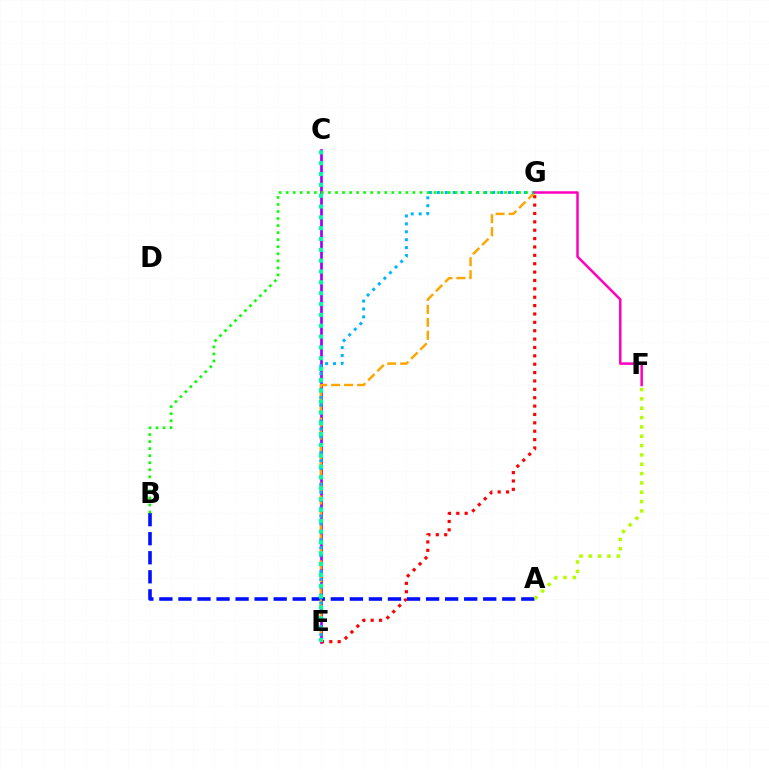{('C', 'E'): [{'color': '#9b00ff', 'line_style': 'solid', 'thickness': 1.92}, {'color': '#00ff9d', 'line_style': 'dotted', 'thickness': 2.94}], ('E', 'G'): [{'color': '#ff0000', 'line_style': 'dotted', 'thickness': 2.28}, {'color': '#ffa500', 'line_style': 'dashed', 'thickness': 1.76}, {'color': '#00b5ff', 'line_style': 'dotted', 'thickness': 2.15}], ('A', 'B'): [{'color': '#0010ff', 'line_style': 'dashed', 'thickness': 2.59}], ('A', 'F'): [{'color': '#b3ff00', 'line_style': 'dotted', 'thickness': 2.54}], ('B', 'G'): [{'color': '#08ff00', 'line_style': 'dotted', 'thickness': 1.91}], ('F', 'G'): [{'color': '#ff00bd', 'line_style': 'solid', 'thickness': 1.8}]}